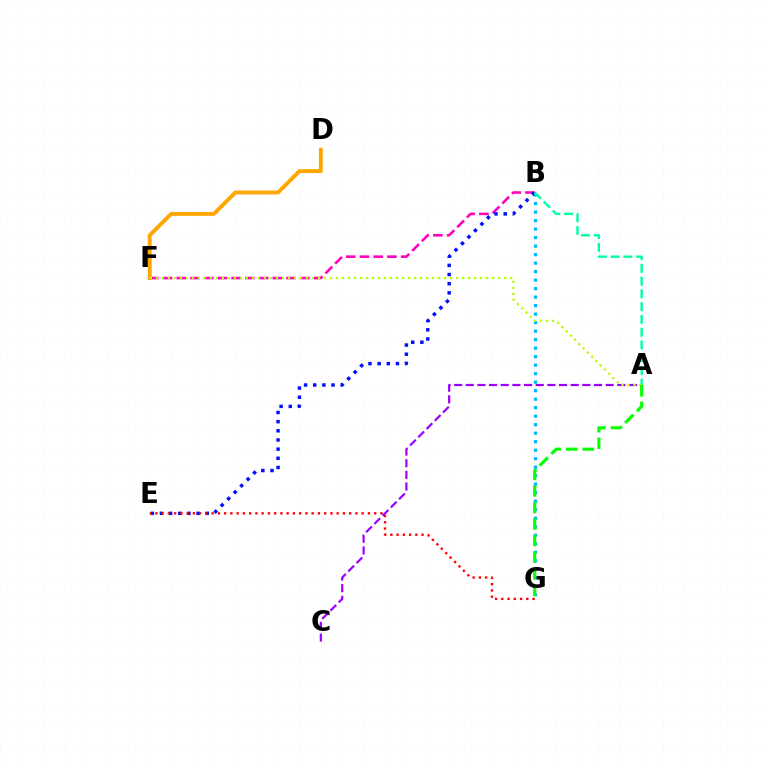{('B', 'F'): [{'color': '#ff00bd', 'line_style': 'dashed', 'thickness': 1.86}], ('B', 'E'): [{'color': '#0010ff', 'line_style': 'dotted', 'thickness': 2.49}], ('E', 'G'): [{'color': '#ff0000', 'line_style': 'dotted', 'thickness': 1.7}], ('A', 'C'): [{'color': '#9b00ff', 'line_style': 'dashed', 'thickness': 1.58}], ('D', 'F'): [{'color': '#ffa500', 'line_style': 'solid', 'thickness': 2.8}], ('B', 'G'): [{'color': '#00b5ff', 'line_style': 'dotted', 'thickness': 2.31}], ('A', 'B'): [{'color': '#00ff9d', 'line_style': 'dashed', 'thickness': 1.73}], ('A', 'F'): [{'color': '#b3ff00', 'line_style': 'dotted', 'thickness': 1.63}], ('A', 'G'): [{'color': '#08ff00', 'line_style': 'dashed', 'thickness': 2.25}]}